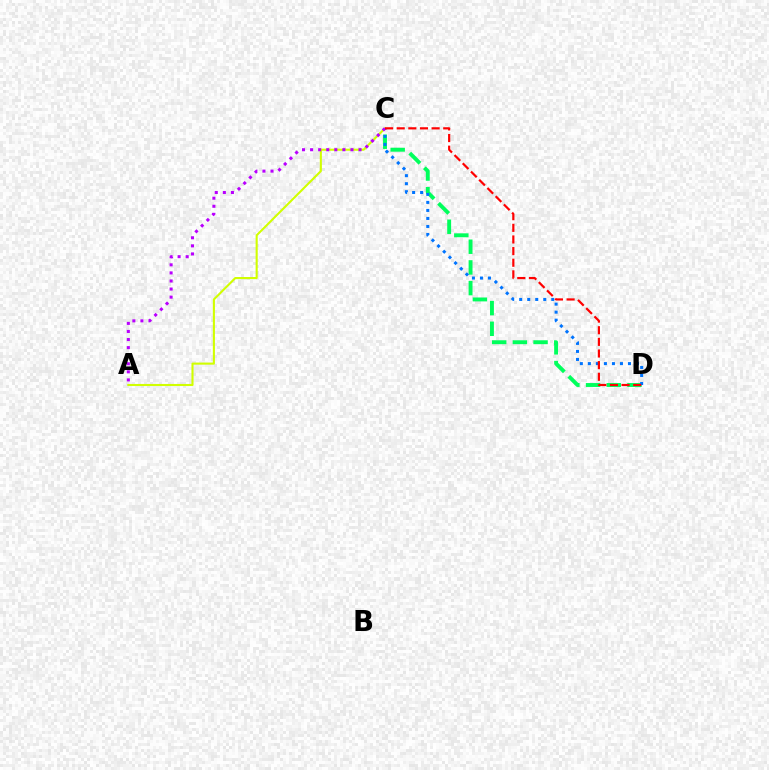{('A', 'C'): [{'color': '#d1ff00', 'line_style': 'solid', 'thickness': 1.51}, {'color': '#b900ff', 'line_style': 'dotted', 'thickness': 2.19}], ('C', 'D'): [{'color': '#00ff5c', 'line_style': 'dashed', 'thickness': 2.81}, {'color': '#0074ff', 'line_style': 'dotted', 'thickness': 2.18}, {'color': '#ff0000', 'line_style': 'dashed', 'thickness': 1.58}]}